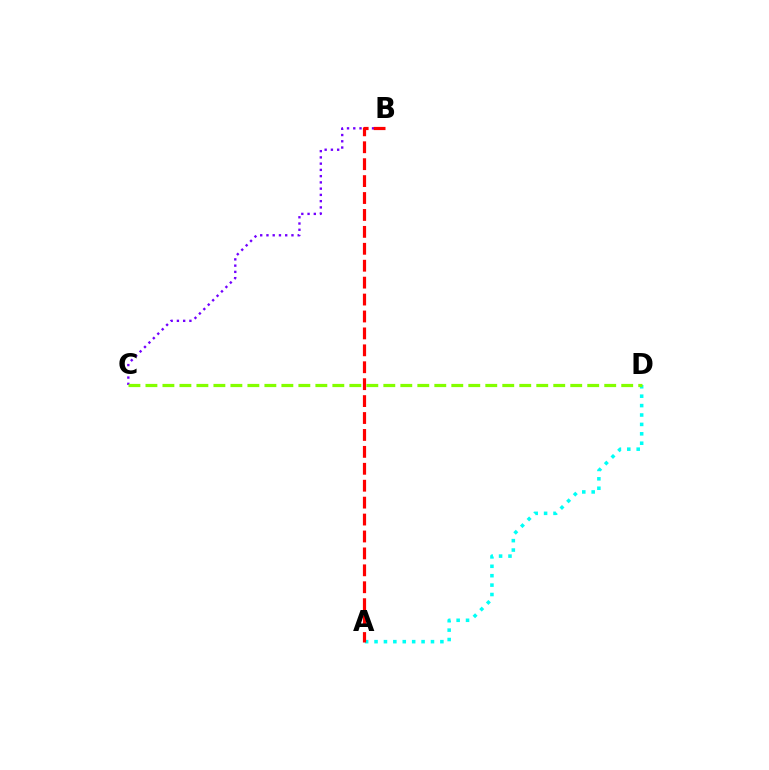{('B', 'C'): [{'color': '#7200ff', 'line_style': 'dotted', 'thickness': 1.7}], ('A', 'D'): [{'color': '#00fff6', 'line_style': 'dotted', 'thickness': 2.56}], ('A', 'B'): [{'color': '#ff0000', 'line_style': 'dashed', 'thickness': 2.3}], ('C', 'D'): [{'color': '#84ff00', 'line_style': 'dashed', 'thickness': 2.31}]}